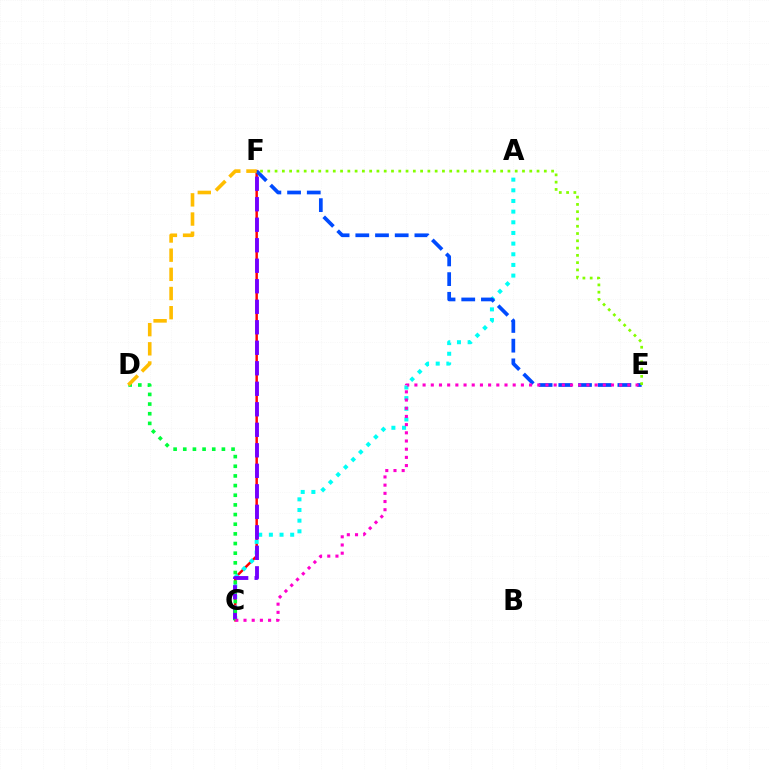{('C', 'F'): [{'color': '#ff0000', 'line_style': 'solid', 'thickness': 1.76}, {'color': '#7200ff', 'line_style': 'dashed', 'thickness': 2.79}], ('A', 'C'): [{'color': '#00fff6', 'line_style': 'dotted', 'thickness': 2.9}], ('C', 'D'): [{'color': '#00ff39', 'line_style': 'dotted', 'thickness': 2.62}], ('E', 'F'): [{'color': '#004bff', 'line_style': 'dashed', 'thickness': 2.68}, {'color': '#84ff00', 'line_style': 'dotted', 'thickness': 1.98}], ('D', 'F'): [{'color': '#ffbd00', 'line_style': 'dashed', 'thickness': 2.6}], ('C', 'E'): [{'color': '#ff00cf', 'line_style': 'dotted', 'thickness': 2.23}]}